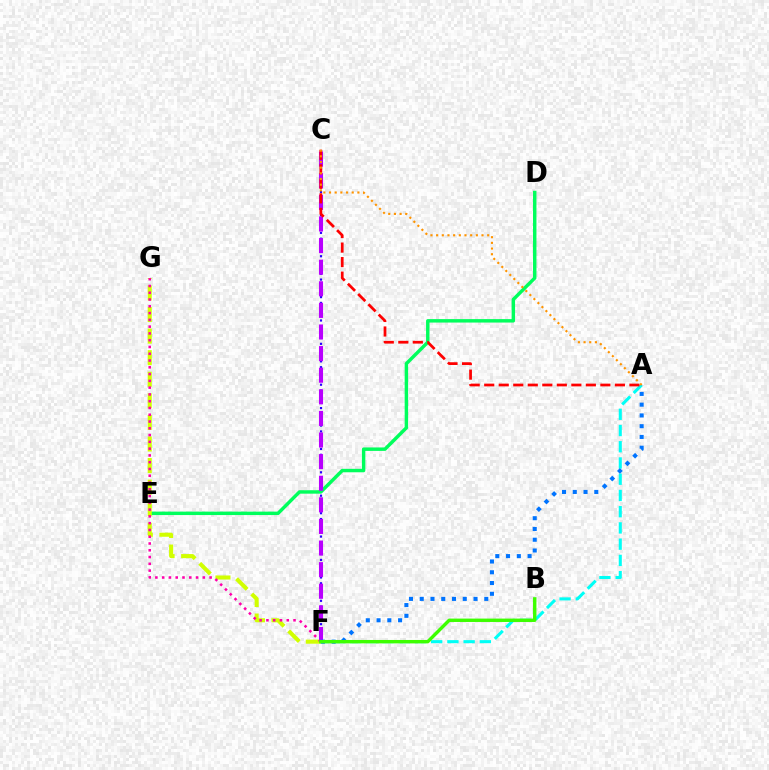{('C', 'F'): [{'color': '#2500ff', 'line_style': 'dotted', 'thickness': 1.59}, {'color': '#b900ff', 'line_style': 'dashed', 'thickness': 2.93}], ('D', 'E'): [{'color': '#00ff5c', 'line_style': 'solid', 'thickness': 2.48}], ('A', 'F'): [{'color': '#00fff6', 'line_style': 'dashed', 'thickness': 2.21}, {'color': '#0074ff', 'line_style': 'dotted', 'thickness': 2.92}], ('F', 'G'): [{'color': '#d1ff00', 'line_style': 'dashed', 'thickness': 2.93}, {'color': '#ff00ac', 'line_style': 'dotted', 'thickness': 1.84}], ('A', 'C'): [{'color': '#ff0000', 'line_style': 'dashed', 'thickness': 1.97}, {'color': '#ff9400', 'line_style': 'dotted', 'thickness': 1.54}], ('B', 'F'): [{'color': '#3dff00', 'line_style': 'solid', 'thickness': 2.44}]}